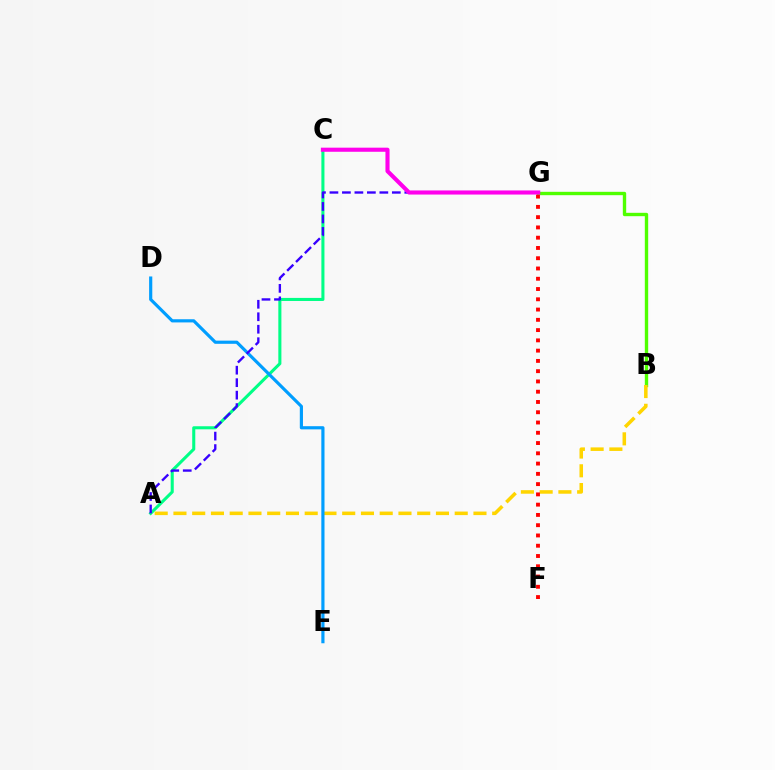{('B', 'G'): [{'color': '#4fff00', 'line_style': 'solid', 'thickness': 2.42}], ('A', 'C'): [{'color': '#00ff86', 'line_style': 'solid', 'thickness': 2.21}], ('A', 'B'): [{'color': '#ffd500', 'line_style': 'dashed', 'thickness': 2.55}], ('D', 'E'): [{'color': '#009eff', 'line_style': 'solid', 'thickness': 2.28}], ('F', 'G'): [{'color': '#ff0000', 'line_style': 'dotted', 'thickness': 2.79}], ('A', 'G'): [{'color': '#3700ff', 'line_style': 'dashed', 'thickness': 1.7}], ('C', 'G'): [{'color': '#ff00ed', 'line_style': 'solid', 'thickness': 2.95}]}